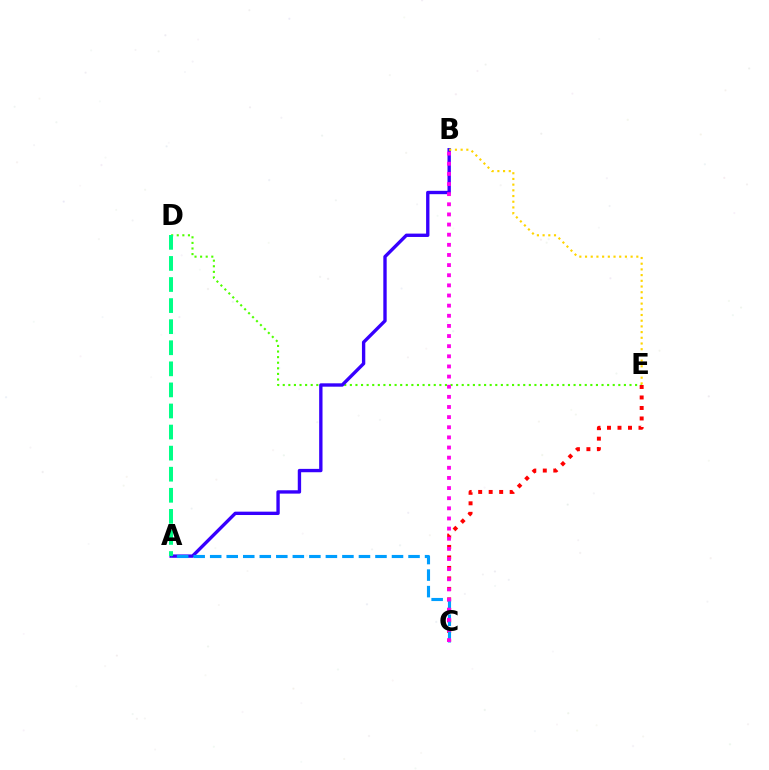{('D', 'E'): [{'color': '#4fff00', 'line_style': 'dotted', 'thickness': 1.52}], ('C', 'E'): [{'color': '#ff0000', 'line_style': 'dotted', 'thickness': 2.85}], ('A', 'B'): [{'color': '#3700ff', 'line_style': 'solid', 'thickness': 2.42}], ('A', 'D'): [{'color': '#00ff86', 'line_style': 'dashed', 'thickness': 2.86}], ('A', 'C'): [{'color': '#009eff', 'line_style': 'dashed', 'thickness': 2.25}], ('B', 'E'): [{'color': '#ffd500', 'line_style': 'dotted', 'thickness': 1.55}], ('B', 'C'): [{'color': '#ff00ed', 'line_style': 'dotted', 'thickness': 2.75}]}